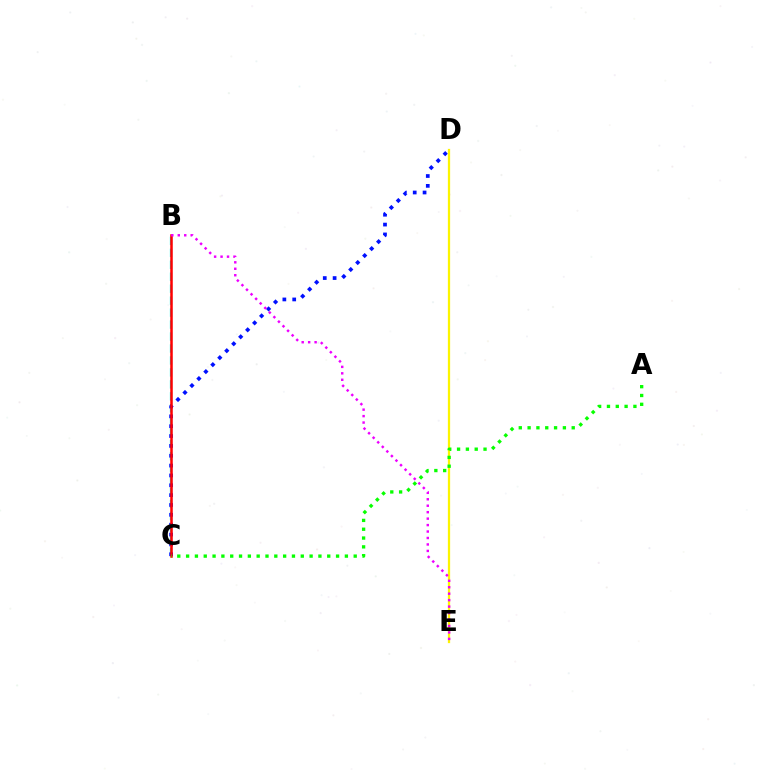{('B', 'C'): [{'color': '#00fff6', 'line_style': 'dashed', 'thickness': 1.62}, {'color': '#ff0000', 'line_style': 'solid', 'thickness': 1.82}], ('C', 'D'): [{'color': '#0010ff', 'line_style': 'dotted', 'thickness': 2.68}], ('D', 'E'): [{'color': '#fcf500', 'line_style': 'solid', 'thickness': 1.62}], ('A', 'C'): [{'color': '#08ff00', 'line_style': 'dotted', 'thickness': 2.4}], ('B', 'E'): [{'color': '#ee00ff', 'line_style': 'dotted', 'thickness': 1.75}]}